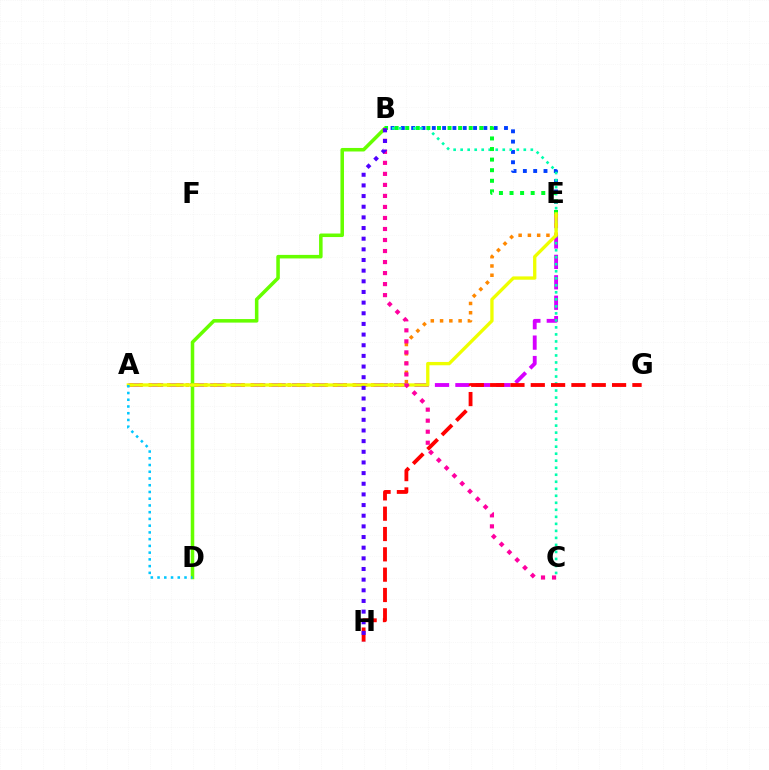{('A', 'E'): [{'color': '#d600ff', 'line_style': 'dashed', 'thickness': 2.78}, {'color': '#ff8800', 'line_style': 'dotted', 'thickness': 2.52}, {'color': '#eeff00', 'line_style': 'solid', 'thickness': 2.38}], ('B', 'E'): [{'color': '#003fff', 'line_style': 'dotted', 'thickness': 2.8}, {'color': '#00ff27', 'line_style': 'dotted', 'thickness': 2.87}], ('B', 'C'): [{'color': '#00ffaf', 'line_style': 'dotted', 'thickness': 1.91}, {'color': '#ff00a0', 'line_style': 'dotted', 'thickness': 2.99}], ('B', 'D'): [{'color': '#66ff00', 'line_style': 'solid', 'thickness': 2.54}], ('A', 'D'): [{'color': '#00c7ff', 'line_style': 'dotted', 'thickness': 1.83}], ('G', 'H'): [{'color': '#ff0000', 'line_style': 'dashed', 'thickness': 2.76}], ('B', 'H'): [{'color': '#4f00ff', 'line_style': 'dotted', 'thickness': 2.89}]}